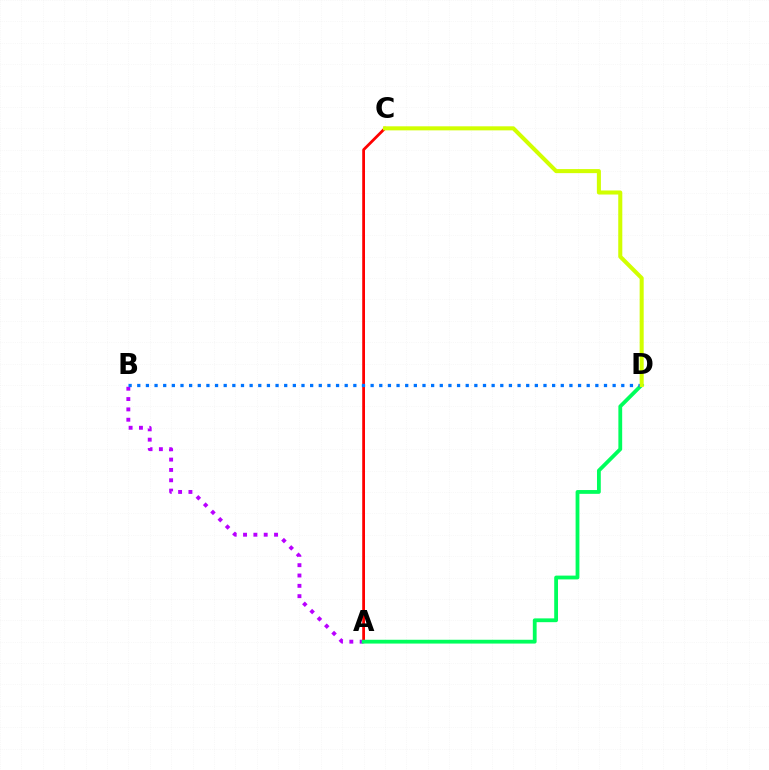{('A', 'B'): [{'color': '#b900ff', 'line_style': 'dotted', 'thickness': 2.81}], ('A', 'C'): [{'color': '#ff0000', 'line_style': 'solid', 'thickness': 2.0}], ('A', 'D'): [{'color': '#00ff5c', 'line_style': 'solid', 'thickness': 2.74}], ('B', 'D'): [{'color': '#0074ff', 'line_style': 'dotted', 'thickness': 2.35}], ('C', 'D'): [{'color': '#d1ff00', 'line_style': 'solid', 'thickness': 2.92}]}